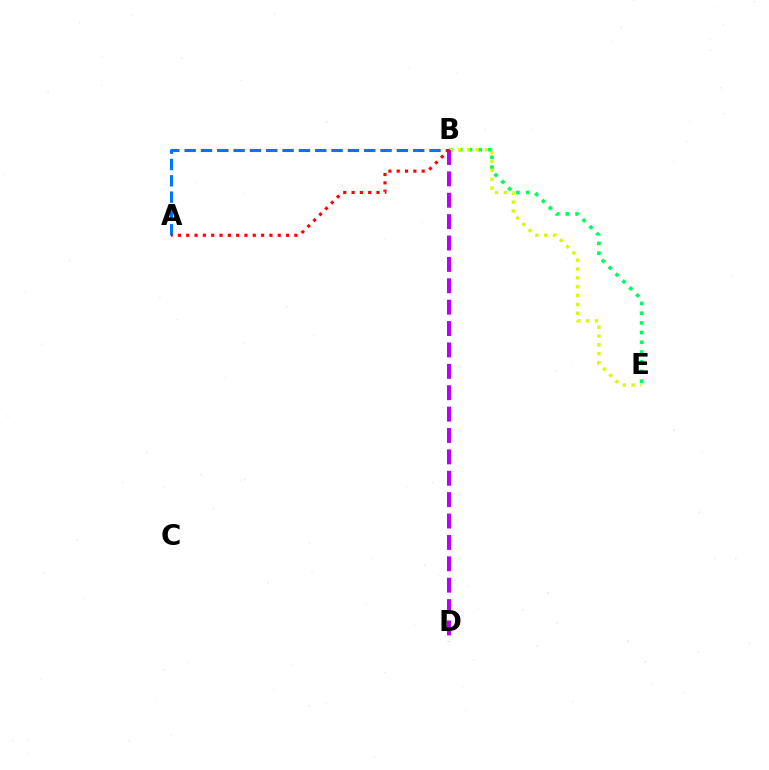{('B', 'E'): [{'color': '#00ff5c', 'line_style': 'dotted', 'thickness': 2.64}, {'color': '#d1ff00', 'line_style': 'dotted', 'thickness': 2.4}], ('A', 'B'): [{'color': '#0074ff', 'line_style': 'dashed', 'thickness': 2.22}, {'color': '#ff0000', 'line_style': 'dotted', 'thickness': 2.26}], ('B', 'D'): [{'color': '#b900ff', 'line_style': 'dashed', 'thickness': 2.91}]}